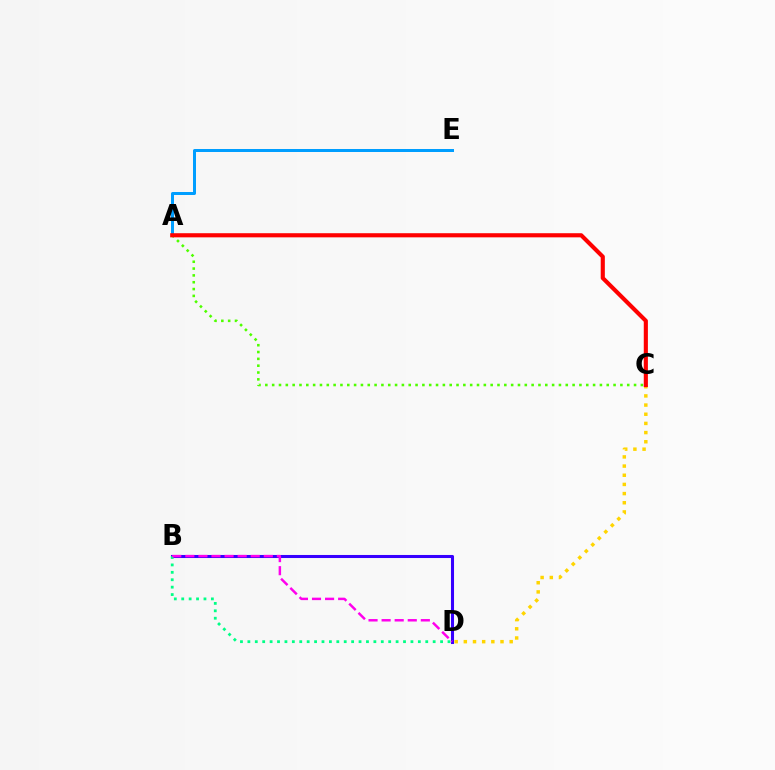{('B', 'D'): [{'color': '#3700ff', 'line_style': 'solid', 'thickness': 2.2}, {'color': '#00ff86', 'line_style': 'dotted', 'thickness': 2.01}, {'color': '#ff00ed', 'line_style': 'dashed', 'thickness': 1.78}], ('A', 'E'): [{'color': '#009eff', 'line_style': 'solid', 'thickness': 2.16}], ('C', 'D'): [{'color': '#ffd500', 'line_style': 'dotted', 'thickness': 2.49}], ('A', 'C'): [{'color': '#4fff00', 'line_style': 'dotted', 'thickness': 1.86}, {'color': '#ff0000', 'line_style': 'solid', 'thickness': 2.97}]}